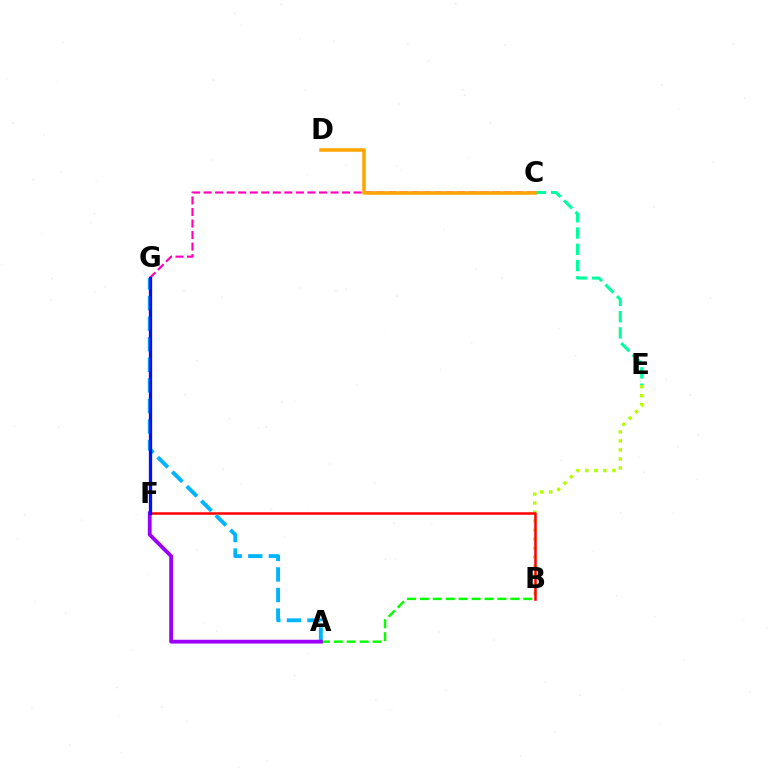{('C', 'E'): [{'color': '#00ff9d', 'line_style': 'dashed', 'thickness': 2.21}], ('C', 'G'): [{'color': '#ff00bd', 'line_style': 'dashed', 'thickness': 1.57}], ('A', 'B'): [{'color': '#08ff00', 'line_style': 'dashed', 'thickness': 1.76}], ('C', 'D'): [{'color': '#ffa500', 'line_style': 'solid', 'thickness': 2.54}], ('B', 'E'): [{'color': '#b3ff00', 'line_style': 'dotted', 'thickness': 2.45}], ('B', 'F'): [{'color': '#ff0000', 'line_style': 'solid', 'thickness': 1.81}], ('A', 'G'): [{'color': '#00b5ff', 'line_style': 'dashed', 'thickness': 2.79}], ('A', 'F'): [{'color': '#9b00ff', 'line_style': 'solid', 'thickness': 2.74}], ('F', 'G'): [{'color': '#0010ff', 'line_style': 'solid', 'thickness': 2.38}]}